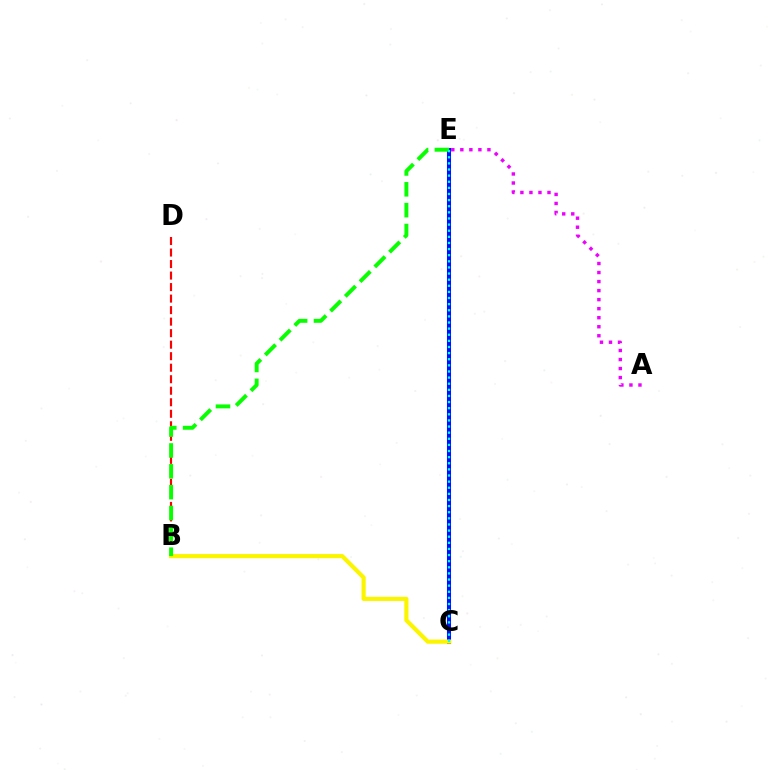{('A', 'E'): [{'color': '#ee00ff', 'line_style': 'dotted', 'thickness': 2.45}], ('B', 'D'): [{'color': '#ff0000', 'line_style': 'dashed', 'thickness': 1.56}], ('C', 'E'): [{'color': '#0010ff', 'line_style': 'solid', 'thickness': 2.92}, {'color': '#00fff6', 'line_style': 'dotted', 'thickness': 1.66}], ('B', 'C'): [{'color': '#fcf500', 'line_style': 'solid', 'thickness': 3.0}], ('B', 'E'): [{'color': '#08ff00', 'line_style': 'dashed', 'thickness': 2.83}]}